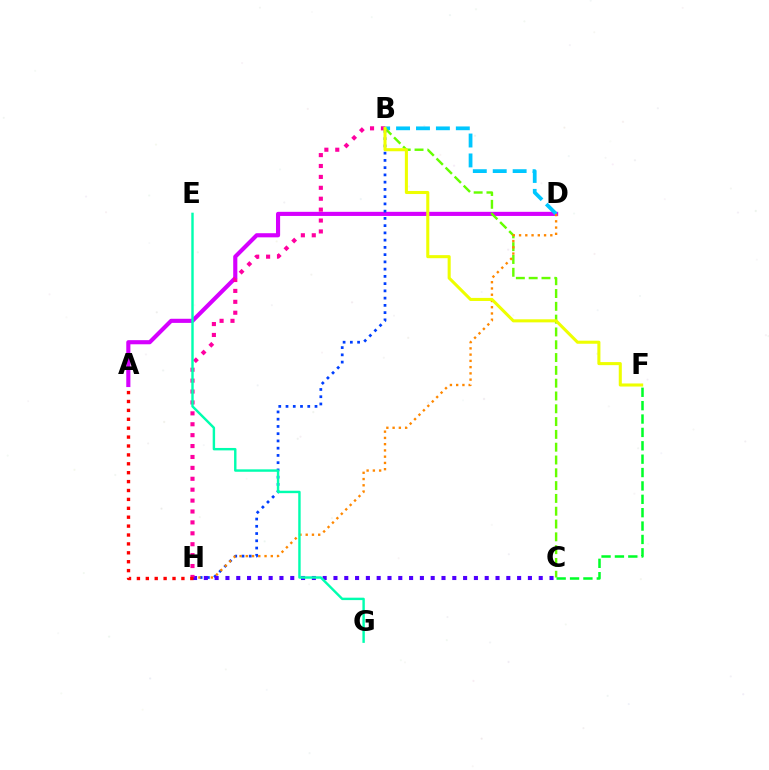{('A', 'D'): [{'color': '#d600ff', 'line_style': 'solid', 'thickness': 2.97}], ('B', 'D'): [{'color': '#00c7ff', 'line_style': 'dashed', 'thickness': 2.71}], ('B', 'C'): [{'color': '#66ff00', 'line_style': 'dashed', 'thickness': 1.74}], ('B', 'H'): [{'color': '#003fff', 'line_style': 'dotted', 'thickness': 1.97}, {'color': '#ff00a0', 'line_style': 'dotted', 'thickness': 2.96}], ('C', 'F'): [{'color': '#00ff27', 'line_style': 'dashed', 'thickness': 1.82}], ('D', 'H'): [{'color': '#ff8800', 'line_style': 'dotted', 'thickness': 1.7}], ('C', 'H'): [{'color': '#4f00ff', 'line_style': 'dotted', 'thickness': 2.94}], ('B', 'F'): [{'color': '#eeff00', 'line_style': 'solid', 'thickness': 2.21}], ('E', 'G'): [{'color': '#00ffaf', 'line_style': 'solid', 'thickness': 1.74}], ('A', 'H'): [{'color': '#ff0000', 'line_style': 'dotted', 'thickness': 2.42}]}